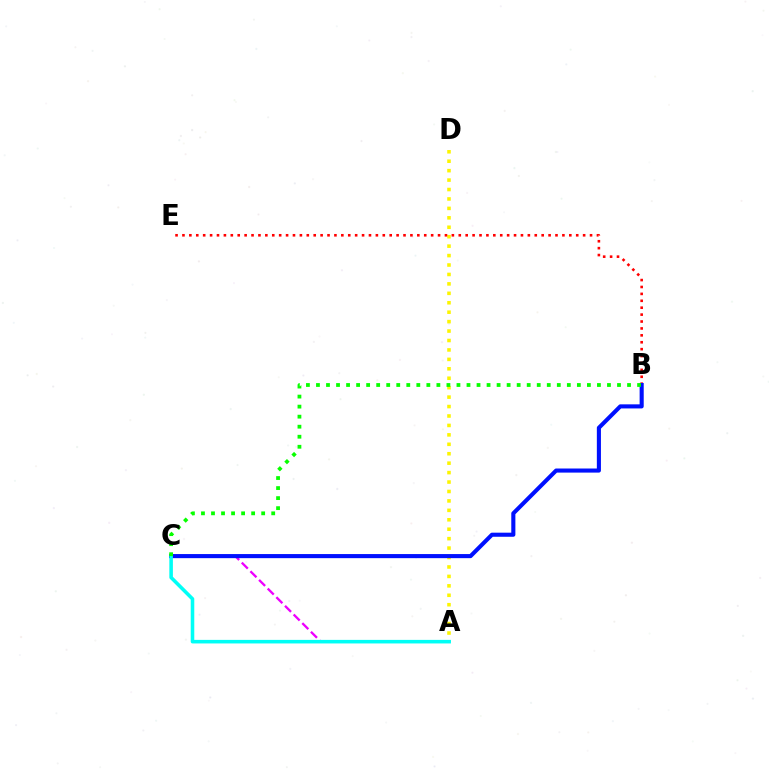{('A', 'D'): [{'color': '#fcf500', 'line_style': 'dotted', 'thickness': 2.56}], ('A', 'C'): [{'color': '#ee00ff', 'line_style': 'dashed', 'thickness': 1.66}, {'color': '#00fff6', 'line_style': 'solid', 'thickness': 2.57}], ('B', 'E'): [{'color': '#ff0000', 'line_style': 'dotted', 'thickness': 1.88}], ('B', 'C'): [{'color': '#0010ff', 'line_style': 'solid', 'thickness': 2.95}, {'color': '#08ff00', 'line_style': 'dotted', 'thickness': 2.73}]}